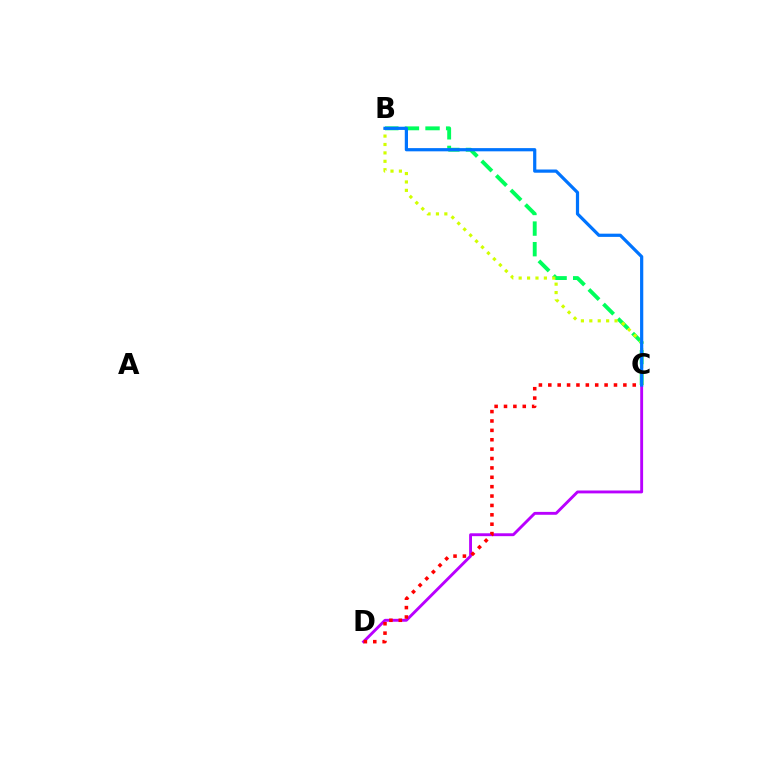{('C', 'D'): [{'color': '#b900ff', 'line_style': 'solid', 'thickness': 2.07}, {'color': '#ff0000', 'line_style': 'dotted', 'thickness': 2.55}], ('B', 'C'): [{'color': '#00ff5c', 'line_style': 'dashed', 'thickness': 2.8}, {'color': '#d1ff00', 'line_style': 'dotted', 'thickness': 2.28}, {'color': '#0074ff', 'line_style': 'solid', 'thickness': 2.31}]}